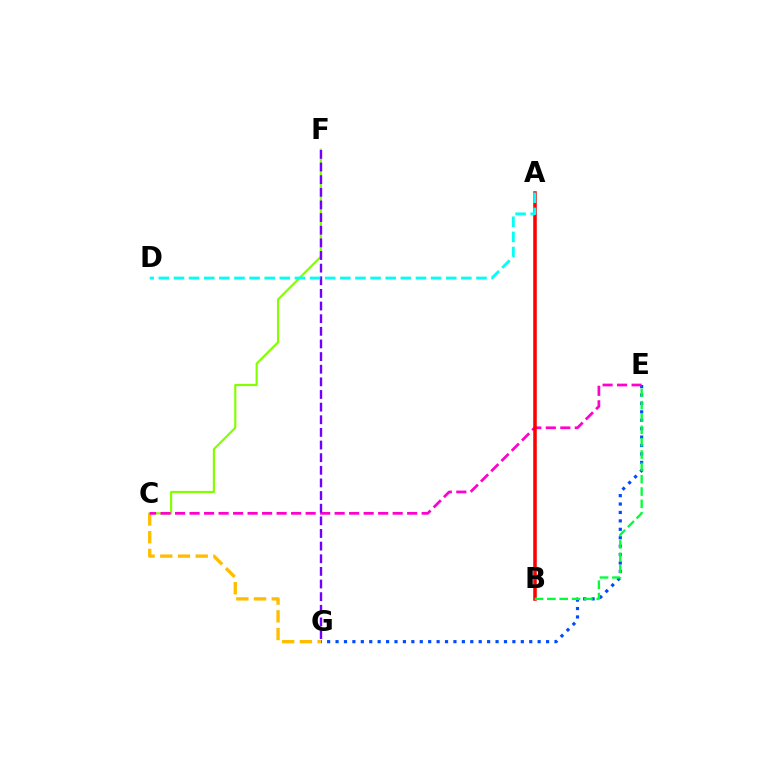{('E', 'G'): [{'color': '#004bff', 'line_style': 'dotted', 'thickness': 2.29}], ('C', 'F'): [{'color': '#84ff00', 'line_style': 'solid', 'thickness': 1.56}], ('C', 'G'): [{'color': '#ffbd00', 'line_style': 'dashed', 'thickness': 2.41}], ('C', 'E'): [{'color': '#ff00cf', 'line_style': 'dashed', 'thickness': 1.97}], ('A', 'B'): [{'color': '#ff0000', 'line_style': 'solid', 'thickness': 2.55}], ('B', 'E'): [{'color': '#00ff39', 'line_style': 'dashed', 'thickness': 1.68}], ('F', 'G'): [{'color': '#7200ff', 'line_style': 'dashed', 'thickness': 1.72}], ('A', 'D'): [{'color': '#00fff6', 'line_style': 'dashed', 'thickness': 2.05}]}